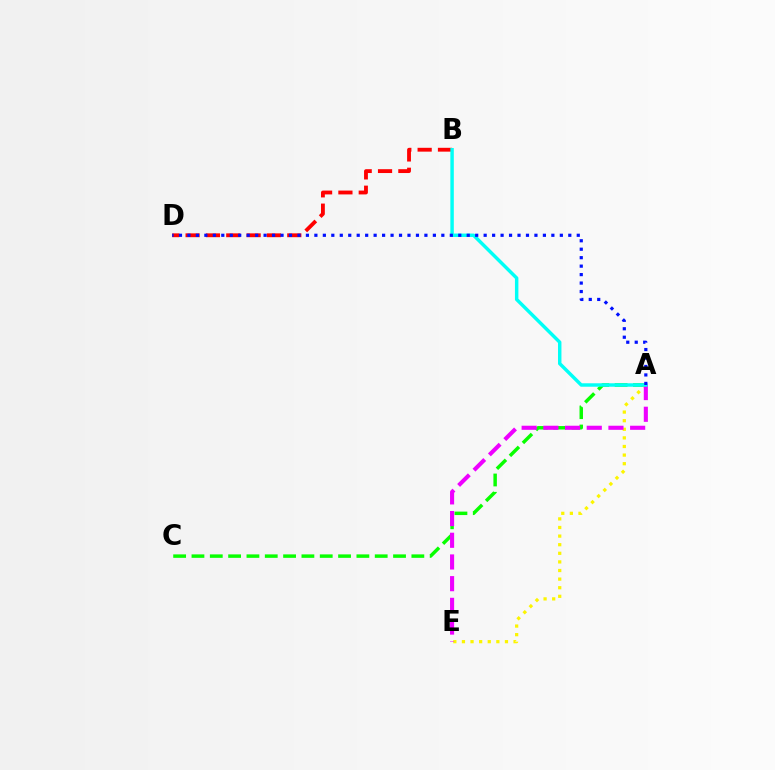{('A', 'C'): [{'color': '#08ff00', 'line_style': 'dashed', 'thickness': 2.49}], ('A', 'E'): [{'color': '#fcf500', 'line_style': 'dotted', 'thickness': 2.34}, {'color': '#ee00ff', 'line_style': 'dashed', 'thickness': 2.95}], ('B', 'D'): [{'color': '#ff0000', 'line_style': 'dashed', 'thickness': 2.76}], ('A', 'B'): [{'color': '#00fff6', 'line_style': 'solid', 'thickness': 2.48}], ('A', 'D'): [{'color': '#0010ff', 'line_style': 'dotted', 'thickness': 2.3}]}